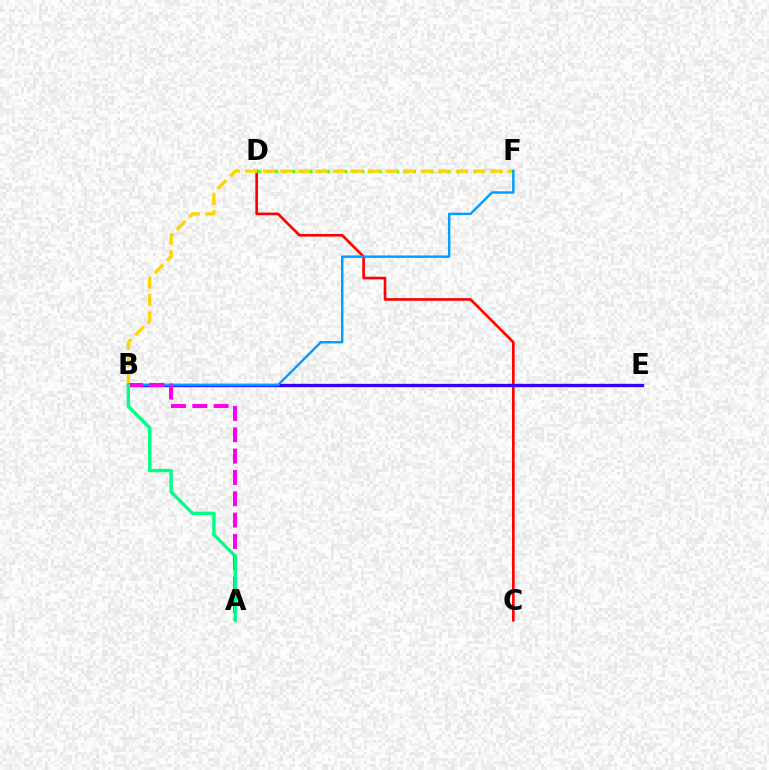{('C', 'D'): [{'color': '#ff0000', 'line_style': 'solid', 'thickness': 1.9}], ('D', 'F'): [{'color': '#4fff00', 'line_style': 'dotted', 'thickness': 2.35}], ('B', 'F'): [{'color': '#ffd500', 'line_style': 'dashed', 'thickness': 2.38}, {'color': '#009eff', 'line_style': 'solid', 'thickness': 1.75}], ('B', 'E'): [{'color': '#3700ff', 'line_style': 'solid', 'thickness': 2.38}], ('A', 'B'): [{'color': '#ff00ed', 'line_style': 'dashed', 'thickness': 2.9}, {'color': '#00ff86', 'line_style': 'solid', 'thickness': 2.44}]}